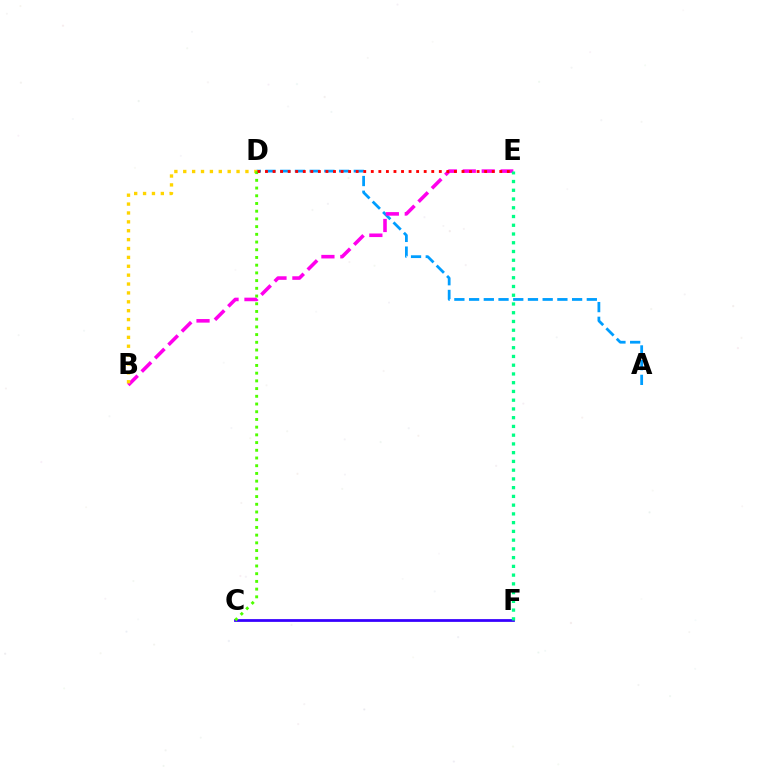{('C', 'F'): [{'color': '#3700ff', 'line_style': 'solid', 'thickness': 1.99}], ('A', 'D'): [{'color': '#009eff', 'line_style': 'dashed', 'thickness': 2.0}], ('B', 'E'): [{'color': '#ff00ed', 'line_style': 'dashed', 'thickness': 2.57}], ('B', 'D'): [{'color': '#ffd500', 'line_style': 'dotted', 'thickness': 2.41}], ('E', 'F'): [{'color': '#00ff86', 'line_style': 'dotted', 'thickness': 2.38}], ('C', 'D'): [{'color': '#4fff00', 'line_style': 'dotted', 'thickness': 2.1}], ('D', 'E'): [{'color': '#ff0000', 'line_style': 'dotted', 'thickness': 2.05}]}